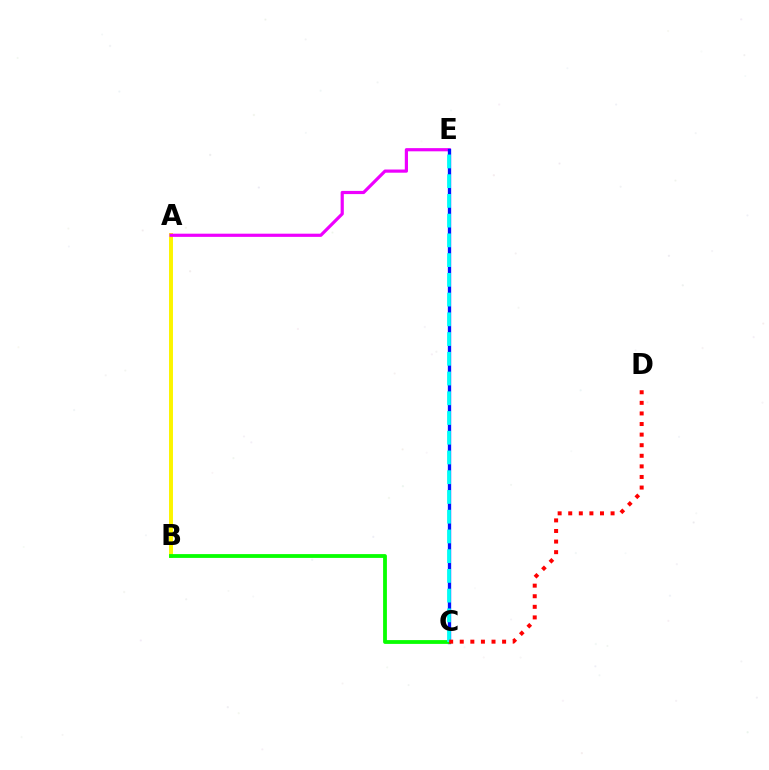{('A', 'B'): [{'color': '#fcf500', 'line_style': 'solid', 'thickness': 2.84}], ('A', 'E'): [{'color': '#ee00ff', 'line_style': 'solid', 'thickness': 2.29}], ('C', 'E'): [{'color': '#0010ff', 'line_style': 'solid', 'thickness': 2.39}, {'color': '#00fff6', 'line_style': 'dashed', 'thickness': 2.68}], ('B', 'C'): [{'color': '#08ff00', 'line_style': 'solid', 'thickness': 2.73}], ('C', 'D'): [{'color': '#ff0000', 'line_style': 'dotted', 'thickness': 2.88}]}